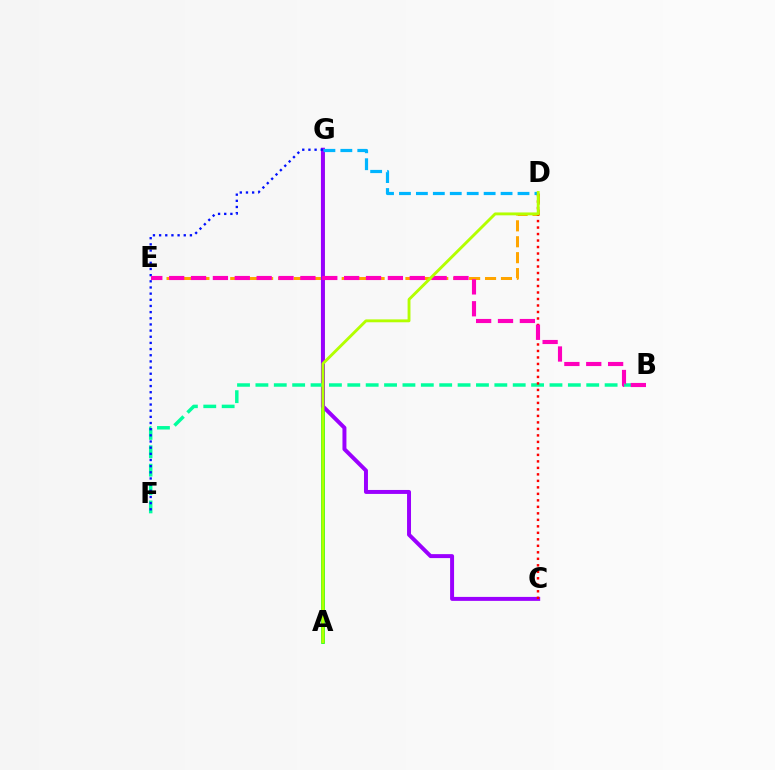{('D', 'E'): [{'color': '#ffa500', 'line_style': 'dashed', 'thickness': 2.16}], ('A', 'G'): [{'color': '#08ff00', 'line_style': 'solid', 'thickness': 2.6}], ('C', 'G'): [{'color': '#9b00ff', 'line_style': 'solid', 'thickness': 2.86}], ('B', 'F'): [{'color': '#00ff9d', 'line_style': 'dashed', 'thickness': 2.5}], ('C', 'D'): [{'color': '#ff0000', 'line_style': 'dotted', 'thickness': 1.76}], ('F', 'G'): [{'color': '#0010ff', 'line_style': 'dotted', 'thickness': 1.67}], ('B', 'E'): [{'color': '#ff00bd', 'line_style': 'dashed', 'thickness': 2.97}], ('D', 'G'): [{'color': '#00b5ff', 'line_style': 'dashed', 'thickness': 2.3}], ('A', 'D'): [{'color': '#b3ff00', 'line_style': 'solid', 'thickness': 2.07}]}